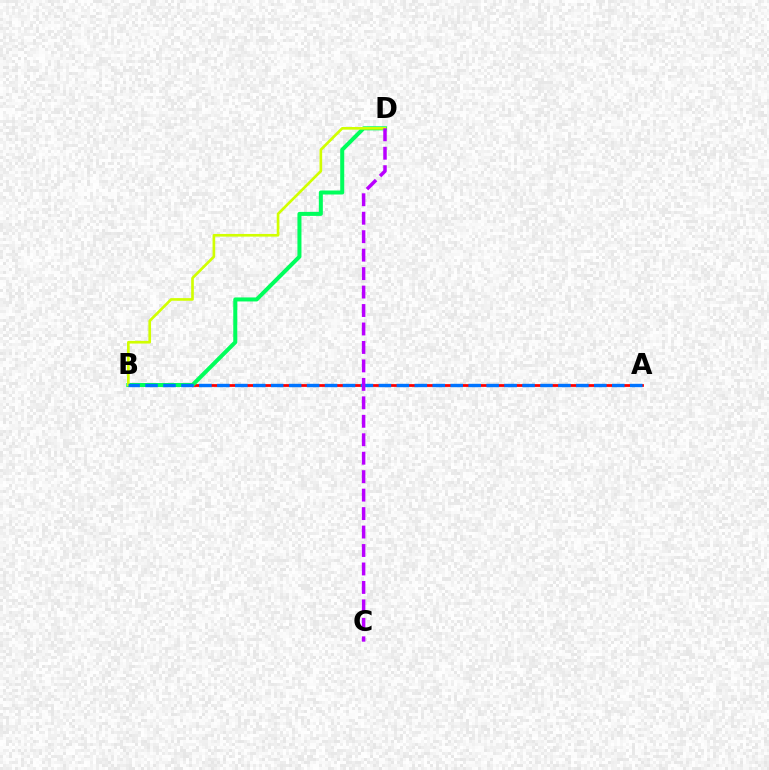{('A', 'B'): [{'color': '#ff0000', 'line_style': 'solid', 'thickness': 1.99}, {'color': '#0074ff', 'line_style': 'dashed', 'thickness': 2.44}], ('B', 'D'): [{'color': '#00ff5c', 'line_style': 'solid', 'thickness': 2.89}, {'color': '#d1ff00', 'line_style': 'solid', 'thickness': 1.91}], ('C', 'D'): [{'color': '#b900ff', 'line_style': 'dashed', 'thickness': 2.51}]}